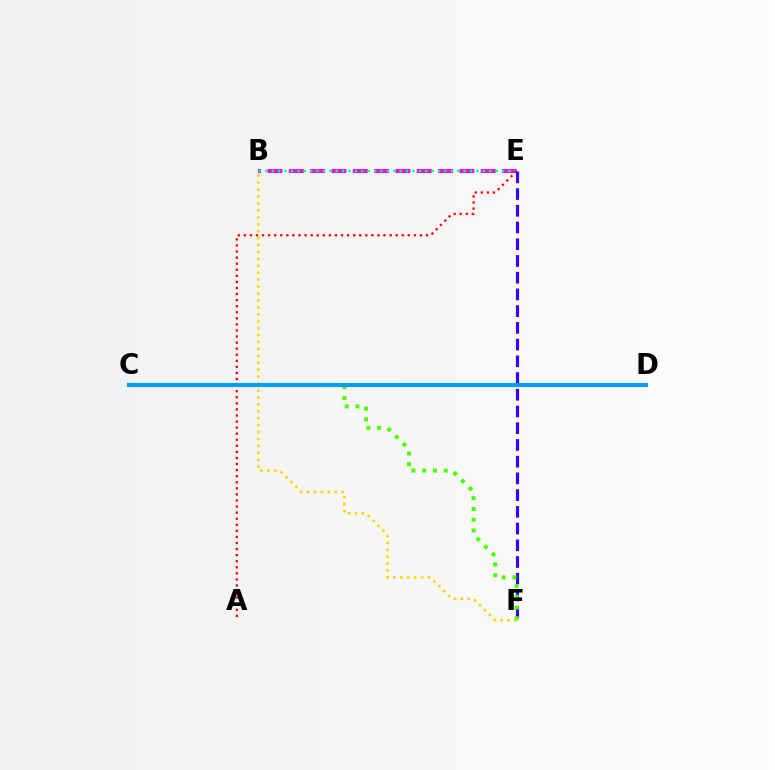{('B', 'E'): [{'color': '#ff00ed', 'line_style': 'dashed', 'thickness': 2.9}, {'color': '#00ff86', 'line_style': 'dotted', 'thickness': 1.74}], ('A', 'E'): [{'color': '#ff0000', 'line_style': 'dotted', 'thickness': 1.65}], ('E', 'F'): [{'color': '#3700ff', 'line_style': 'dashed', 'thickness': 2.27}], ('B', 'F'): [{'color': '#ffd500', 'line_style': 'dotted', 'thickness': 1.88}], ('C', 'F'): [{'color': '#4fff00', 'line_style': 'dotted', 'thickness': 2.92}], ('C', 'D'): [{'color': '#009eff', 'line_style': 'solid', 'thickness': 2.97}]}